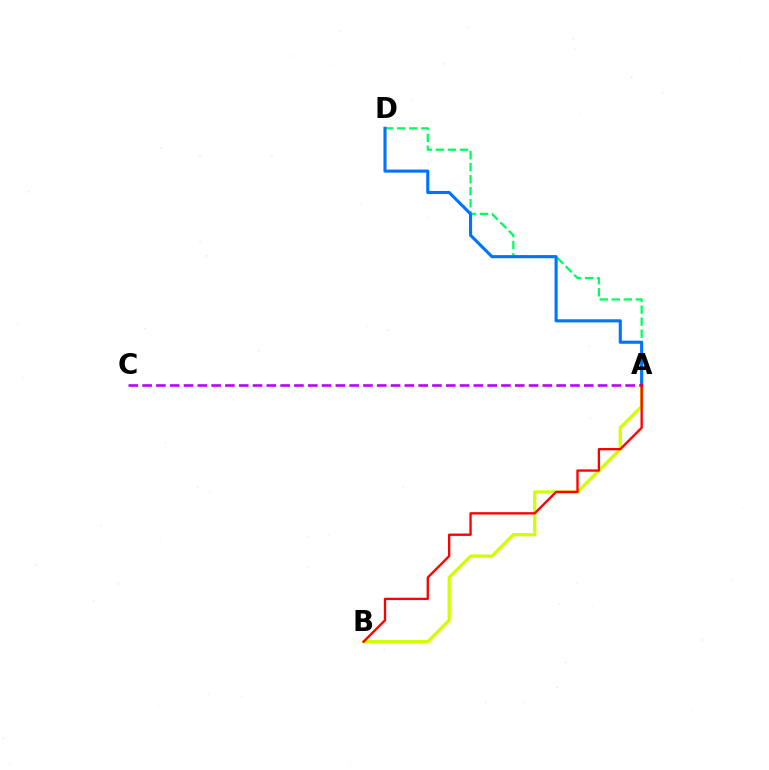{('A', 'D'): [{'color': '#00ff5c', 'line_style': 'dashed', 'thickness': 1.63}, {'color': '#0074ff', 'line_style': 'solid', 'thickness': 2.24}], ('A', 'B'): [{'color': '#d1ff00', 'line_style': 'solid', 'thickness': 2.35}, {'color': '#ff0000', 'line_style': 'solid', 'thickness': 1.69}], ('A', 'C'): [{'color': '#b900ff', 'line_style': 'dashed', 'thickness': 1.87}]}